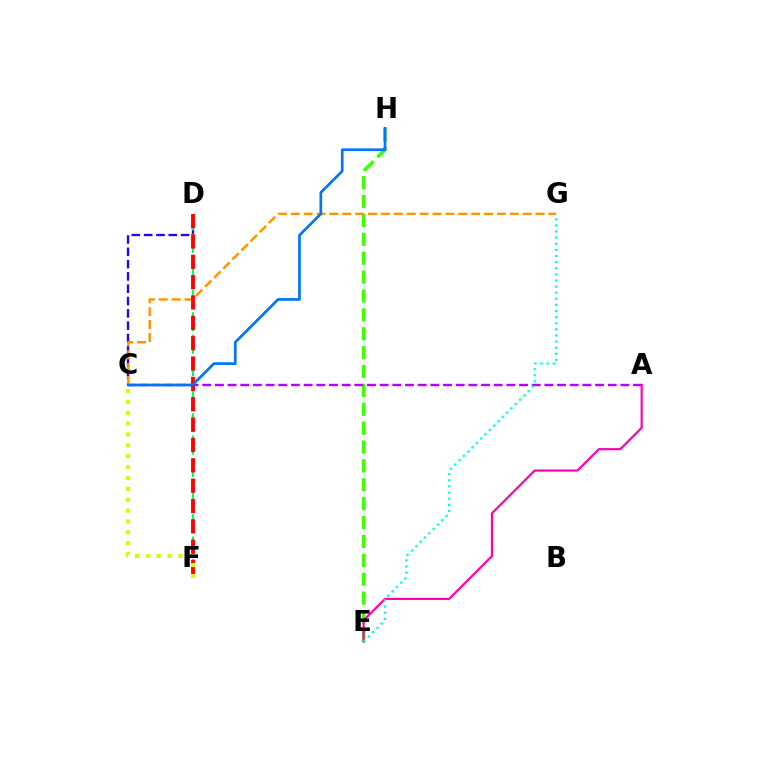{('C', 'D'): [{'color': '#2500ff', 'line_style': 'dashed', 'thickness': 1.67}], ('E', 'H'): [{'color': '#3dff00', 'line_style': 'dashed', 'thickness': 2.56}], ('A', 'C'): [{'color': '#b900ff', 'line_style': 'dashed', 'thickness': 1.72}], ('D', 'F'): [{'color': '#00ff5c', 'line_style': 'dashed', 'thickness': 1.52}, {'color': '#ff0000', 'line_style': 'dashed', 'thickness': 2.76}], ('C', 'G'): [{'color': '#ff9400', 'line_style': 'dashed', 'thickness': 1.75}], ('C', 'F'): [{'color': '#d1ff00', 'line_style': 'dotted', 'thickness': 2.95}], ('C', 'H'): [{'color': '#0074ff', 'line_style': 'solid', 'thickness': 1.93}], ('A', 'E'): [{'color': '#ff00ac', 'line_style': 'solid', 'thickness': 1.57}], ('E', 'G'): [{'color': '#00fff6', 'line_style': 'dotted', 'thickness': 1.66}]}